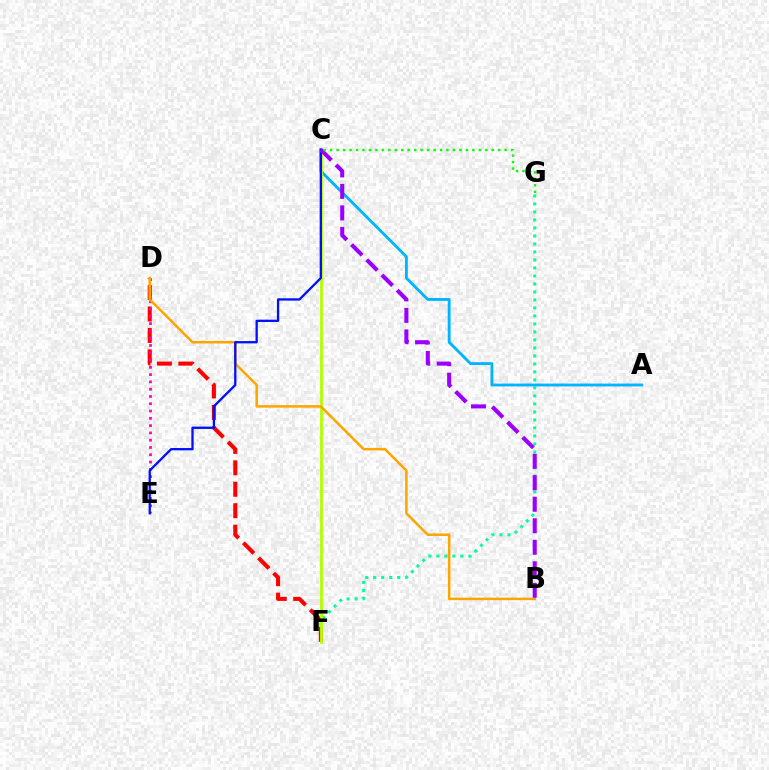{('F', 'G'): [{'color': '#00ff9d', 'line_style': 'dotted', 'thickness': 2.17}], ('A', 'C'): [{'color': '#00b5ff', 'line_style': 'solid', 'thickness': 2.05}], ('D', 'F'): [{'color': '#ff0000', 'line_style': 'dashed', 'thickness': 2.91}], ('D', 'E'): [{'color': '#ff00bd', 'line_style': 'dotted', 'thickness': 1.98}], ('C', 'F'): [{'color': '#b3ff00', 'line_style': 'solid', 'thickness': 2.02}], ('B', 'D'): [{'color': '#ffa500', 'line_style': 'solid', 'thickness': 1.81}], ('C', 'E'): [{'color': '#0010ff', 'line_style': 'solid', 'thickness': 1.66}], ('B', 'C'): [{'color': '#9b00ff', 'line_style': 'dashed', 'thickness': 2.92}], ('C', 'G'): [{'color': '#08ff00', 'line_style': 'dotted', 'thickness': 1.76}]}